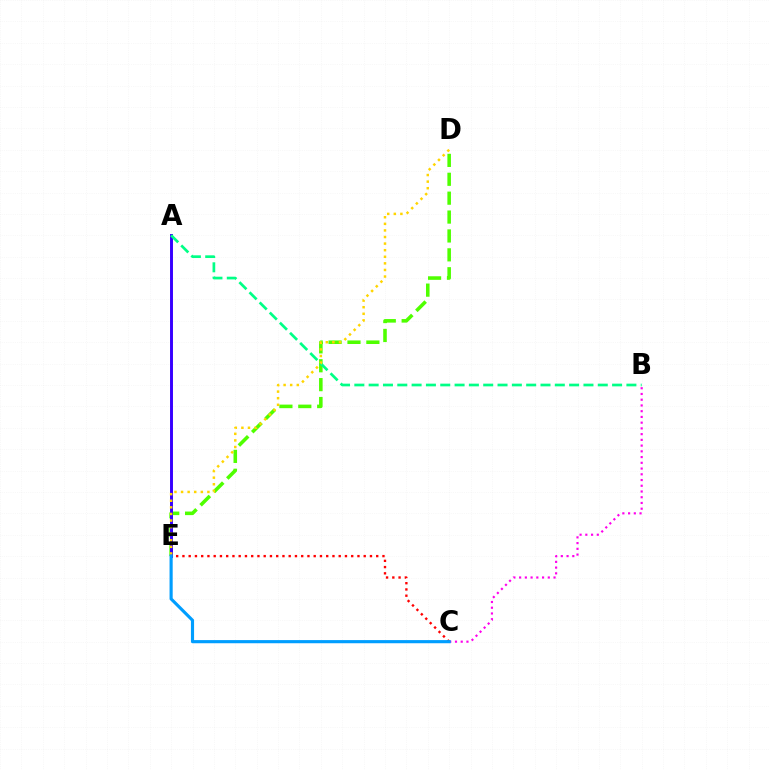{('D', 'E'): [{'color': '#4fff00', 'line_style': 'dashed', 'thickness': 2.57}, {'color': '#ffd500', 'line_style': 'dotted', 'thickness': 1.79}], ('A', 'E'): [{'color': '#3700ff', 'line_style': 'solid', 'thickness': 2.11}], ('C', 'E'): [{'color': '#ff0000', 'line_style': 'dotted', 'thickness': 1.7}, {'color': '#009eff', 'line_style': 'solid', 'thickness': 2.26}], ('B', 'C'): [{'color': '#ff00ed', 'line_style': 'dotted', 'thickness': 1.56}], ('A', 'B'): [{'color': '#00ff86', 'line_style': 'dashed', 'thickness': 1.95}]}